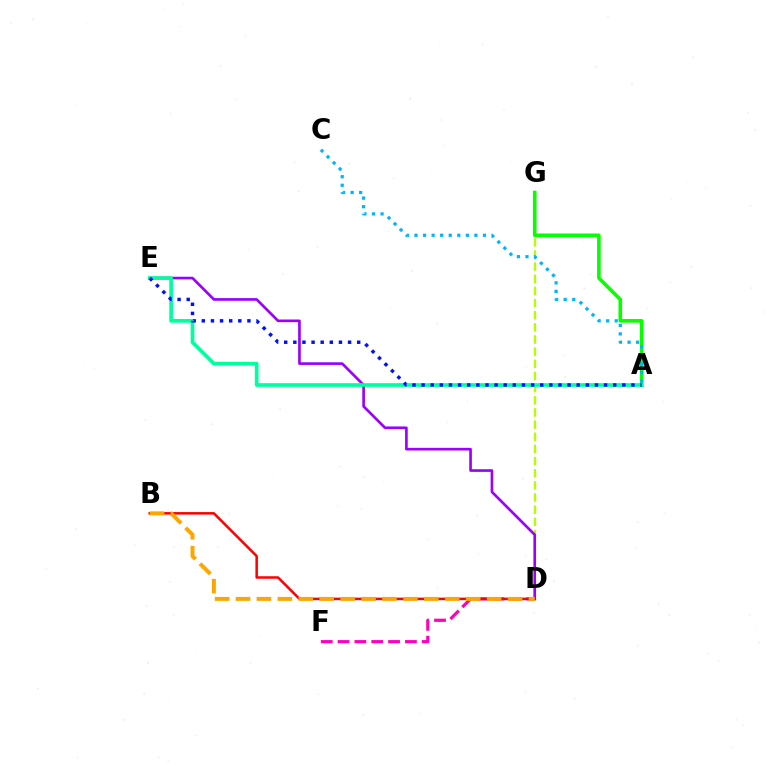{('D', 'G'): [{'color': '#b3ff00', 'line_style': 'dashed', 'thickness': 1.65}], ('D', 'E'): [{'color': '#9b00ff', 'line_style': 'solid', 'thickness': 1.91}], ('D', 'F'): [{'color': '#ff00bd', 'line_style': 'dashed', 'thickness': 2.29}], ('A', 'G'): [{'color': '#08ff00', 'line_style': 'solid', 'thickness': 2.59}], ('B', 'D'): [{'color': '#ff0000', 'line_style': 'solid', 'thickness': 1.81}, {'color': '#ffa500', 'line_style': 'dashed', 'thickness': 2.84}], ('A', 'E'): [{'color': '#00ff9d', 'line_style': 'solid', 'thickness': 2.66}, {'color': '#0010ff', 'line_style': 'dotted', 'thickness': 2.48}], ('A', 'C'): [{'color': '#00b5ff', 'line_style': 'dotted', 'thickness': 2.33}]}